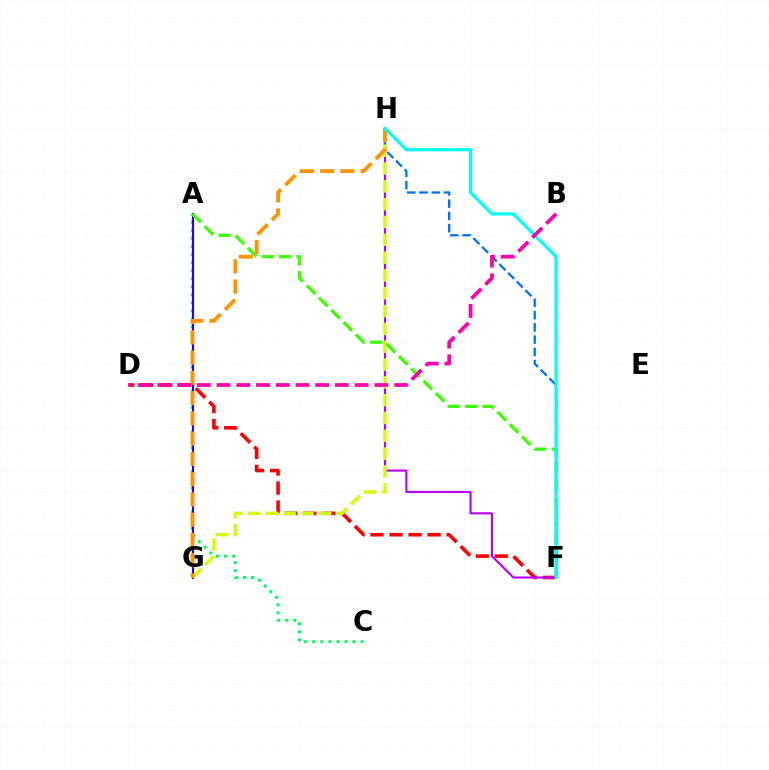{('D', 'F'): [{'color': '#ff0000', 'line_style': 'dashed', 'thickness': 2.58}], ('A', 'C'): [{'color': '#00ff5c', 'line_style': 'dotted', 'thickness': 2.19}], ('F', 'H'): [{'color': '#b900ff', 'line_style': 'solid', 'thickness': 1.53}, {'color': '#0074ff', 'line_style': 'dashed', 'thickness': 1.67}, {'color': '#00fff6', 'line_style': 'solid', 'thickness': 2.28}], ('A', 'G'): [{'color': '#2500ff', 'line_style': 'solid', 'thickness': 1.55}], ('G', 'H'): [{'color': '#d1ff00', 'line_style': 'dashed', 'thickness': 2.42}, {'color': '#ff9400', 'line_style': 'dashed', 'thickness': 2.75}], ('A', 'F'): [{'color': '#3dff00', 'line_style': 'dashed', 'thickness': 2.36}], ('B', 'D'): [{'color': '#ff00ac', 'line_style': 'dashed', 'thickness': 2.68}]}